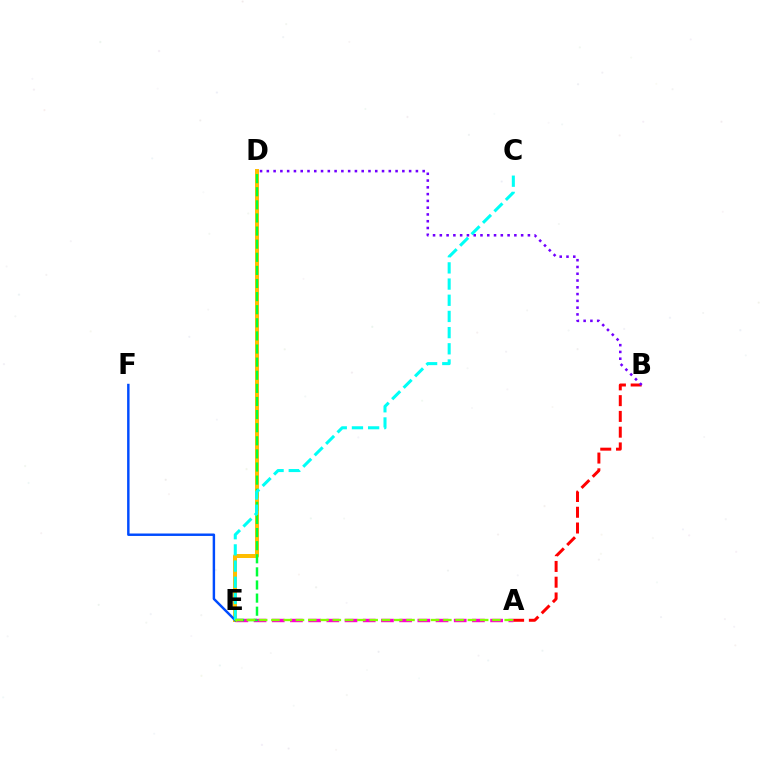{('A', 'E'): [{'color': '#ff00cf', 'line_style': 'dashed', 'thickness': 2.47}, {'color': '#84ff00', 'line_style': 'dashed', 'thickness': 1.67}], ('D', 'E'): [{'color': '#ffbd00', 'line_style': 'solid', 'thickness': 2.88}, {'color': '#00ff39', 'line_style': 'dashed', 'thickness': 1.78}], ('E', 'F'): [{'color': '#004bff', 'line_style': 'solid', 'thickness': 1.76}], ('A', 'B'): [{'color': '#ff0000', 'line_style': 'dashed', 'thickness': 2.14}], ('C', 'E'): [{'color': '#00fff6', 'line_style': 'dashed', 'thickness': 2.2}], ('B', 'D'): [{'color': '#7200ff', 'line_style': 'dotted', 'thickness': 1.84}]}